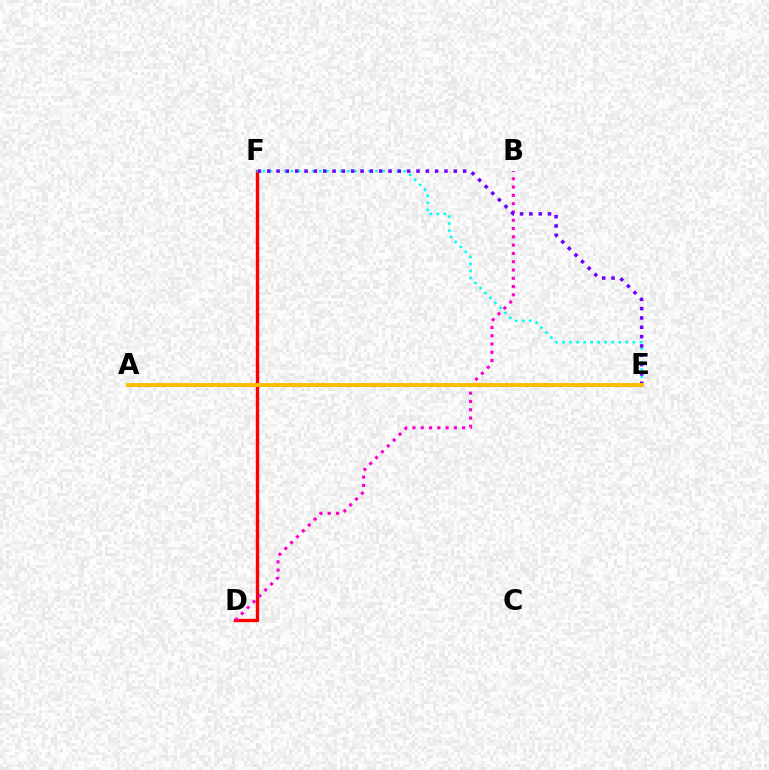{('A', 'E'): [{'color': '#84ff00', 'line_style': 'dotted', 'thickness': 2.12}, {'color': '#00ff39', 'line_style': 'dotted', 'thickness': 1.86}, {'color': '#004bff', 'line_style': 'dotted', 'thickness': 2.2}, {'color': '#ffbd00', 'line_style': 'solid', 'thickness': 2.8}], ('D', 'F'): [{'color': '#ff0000', 'line_style': 'solid', 'thickness': 2.41}], ('B', 'D'): [{'color': '#ff00cf', 'line_style': 'dotted', 'thickness': 2.25}], ('E', 'F'): [{'color': '#00fff6', 'line_style': 'dotted', 'thickness': 1.91}, {'color': '#7200ff', 'line_style': 'dotted', 'thickness': 2.53}]}